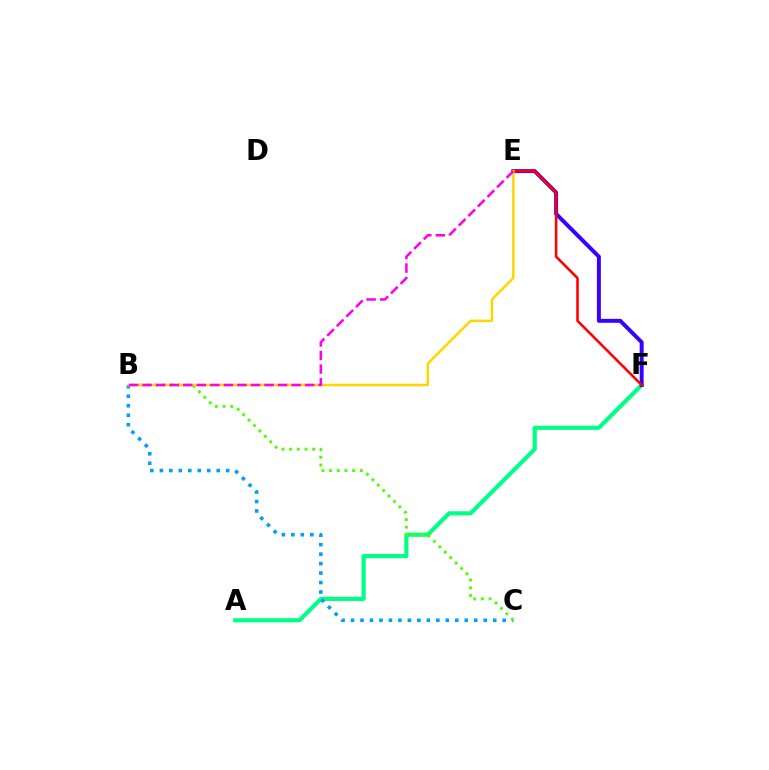{('A', 'F'): [{'color': '#00ff86', 'line_style': 'solid', 'thickness': 2.99}], ('B', 'C'): [{'color': '#009eff', 'line_style': 'dotted', 'thickness': 2.58}, {'color': '#4fff00', 'line_style': 'dotted', 'thickness': 2.08}], ('E', 'F'): [{'color': '#3700ff', 'line_style': 'solid', 'thickness': 2.84}, {'color': '#ff0000', 'line_style': 'solid', 'thickness': 1.85}], ('B', 'E'): [{'color': '#ffd500', 'line_style': 'solid', 'thickness': 1.79}, {'color': '#ff00ed', 'line_style': 'dashed', 'thickness': 1.84}]}